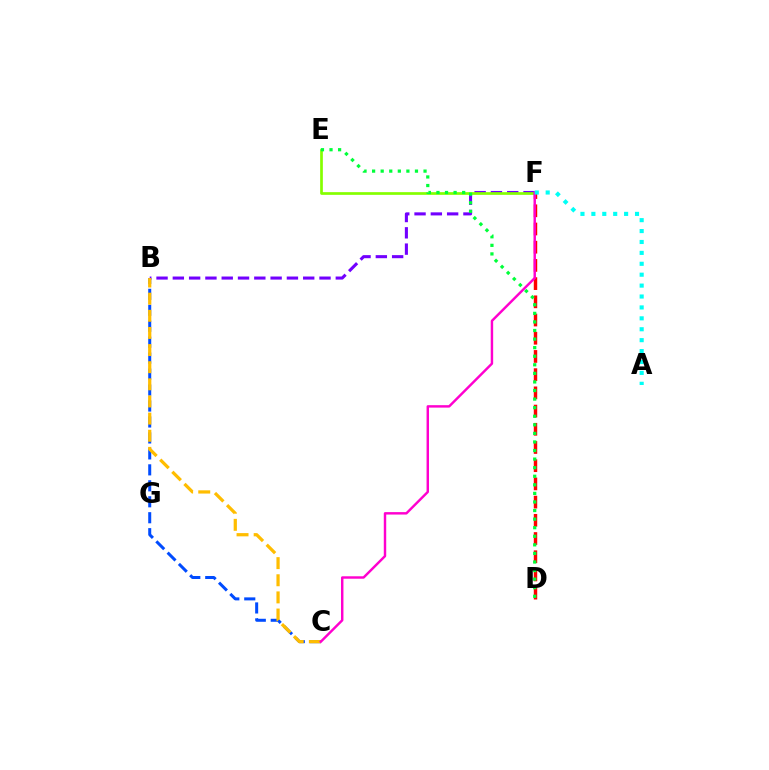{('B', 'F'): [{'color': '#7200ff', 'line_style': 'dashed', 'thickness': 2.21}], ('E', 'F'): [{'color': '#84ff00', 'line_style': 'solid', 'thickness': 1.94}], ('B', 'C'): [{'color': '#004bff', 'line_style': 'dashed', 'thickness': 2.17}, {'color': '#ffbd00', 'line_style': 'dashed', 'thickness': 2.33}], ('D', 'F'): [{'color': '#ff0000', 'line_style': 'dashed', 'thickness': 2.47}], ('C', 'F'): [{'color': '#ff00cf', 'line_style': 'solid', 'thickness': 1.76}], ('D', 'E'): [{'color': '#00ff39', 'line_style': 'dotted', 'thickness': 2.33}], ('A', 'F'): [{'color': '#00fff6', 'line_style': 'dotted', 'thickness': 2.96}]}